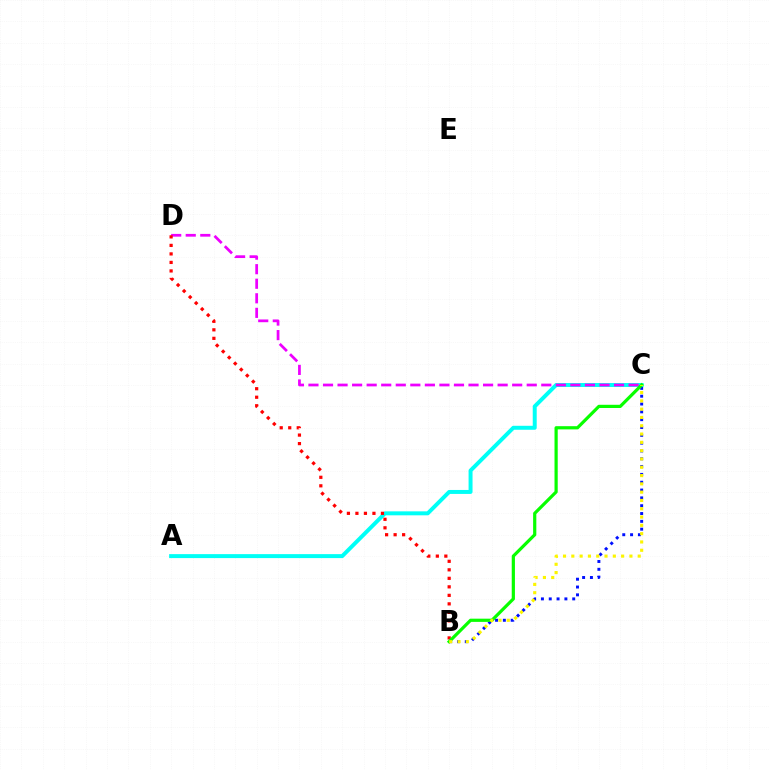{('B', 'C'): [{'color': '#0010ff', 'line_style': 'dotted', 'thickness': 2.13}, {'color': '#08ff00', 'line_style': 'solid', 'thickness': 2.31}, {'color': '#fcf500', 'line_style': 'dotted', 'thickness': 2.25}], ('A', 'C'): [{'color': '#00fff6', 'line_style': 'solid', 'thickness': 2.86}], ('C', 'D'): [{'color': '#ee00ff', 'line_style': 'dashed', 'thickness': 1.98}], ('B', 'D'): [{'color': '#ff0000', 'line_style': 'dotted', 'thickness': 2.31}]}